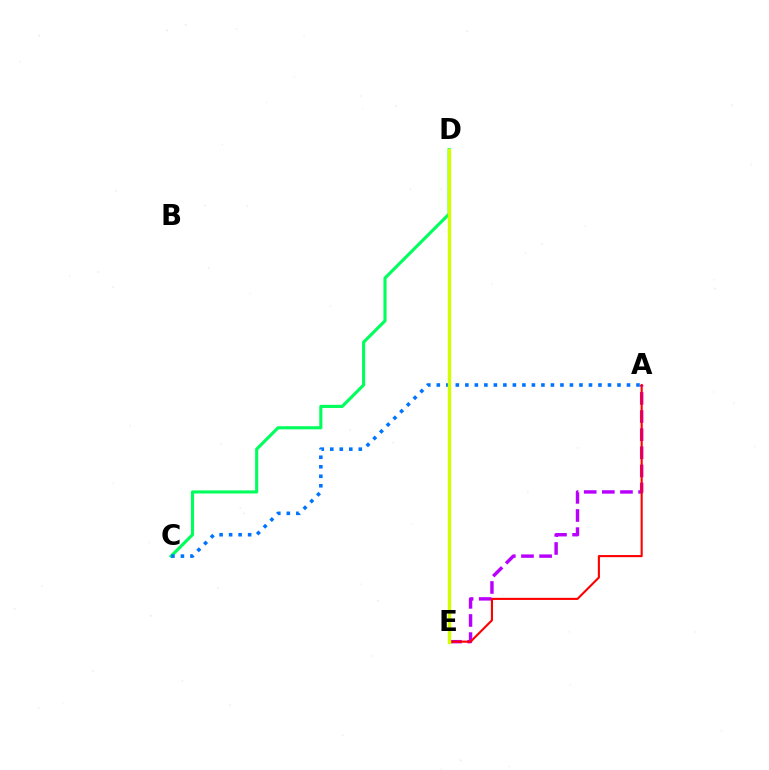{('A', 'E'): [{'color': '#b900ff', 'line_style': 'dashed', 'thickness': 2.46}, {'color': '#ff0000', 'line_style': 'solid', 'thickness': 1.52}], ('C', 'D'): [{'color': '#00ff5c', 'line_style': 'solid', 'thickness': 2.24}], ('A', 'C'): [{'color': '#0074ff', 'line_style': 'dotted', 'thickness': 2.58}], ('D', 'E'): [{'color': '#d1ff00', 'line_style': 'solid', 'thickness': 2.45}]}